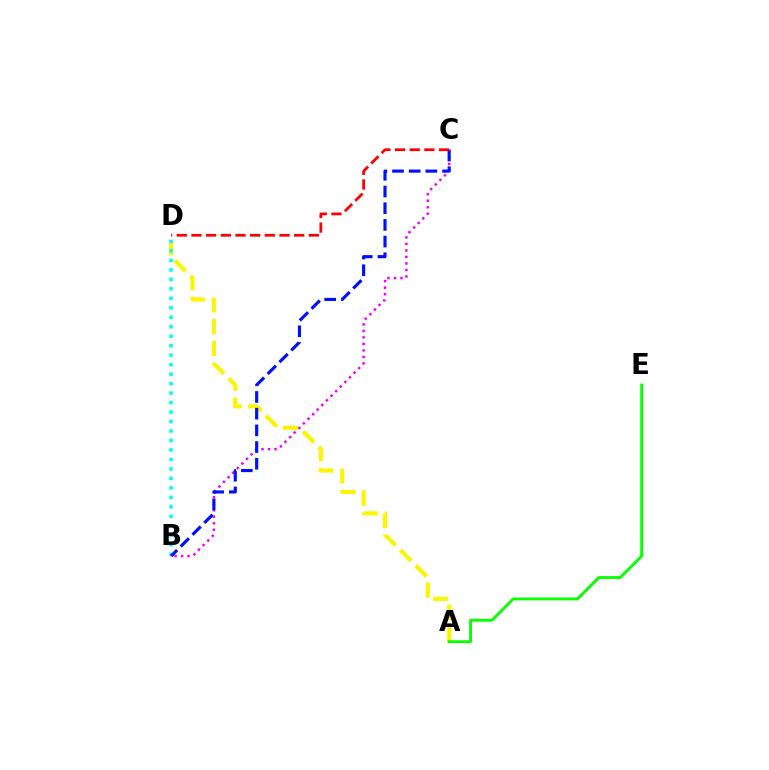{('B', 'C'): [{'color': '#ee00ff', 'line_style': 'dotted', 'thickness': 1.77}, {'color': '#0010ff', 'line_style': 'dashed', 'thickness': 2.27}], ('A', 'D'): [{'color': '#fcf500', 'line_style': 'dashed', 'thickness': 2.96}], ('B', 'D'): [{'color': '#00fff6', 'line_style': 'dotted', 'thickness': 2.58}], ('A', 'E'): [{'color': '#08ff00', 'line_style': 'solid', 'thickness': 2.05}], ('C', 'D'): [{'color': '#ff0000', 'line_style': 'dashed', 'thickness': 1.99}]}